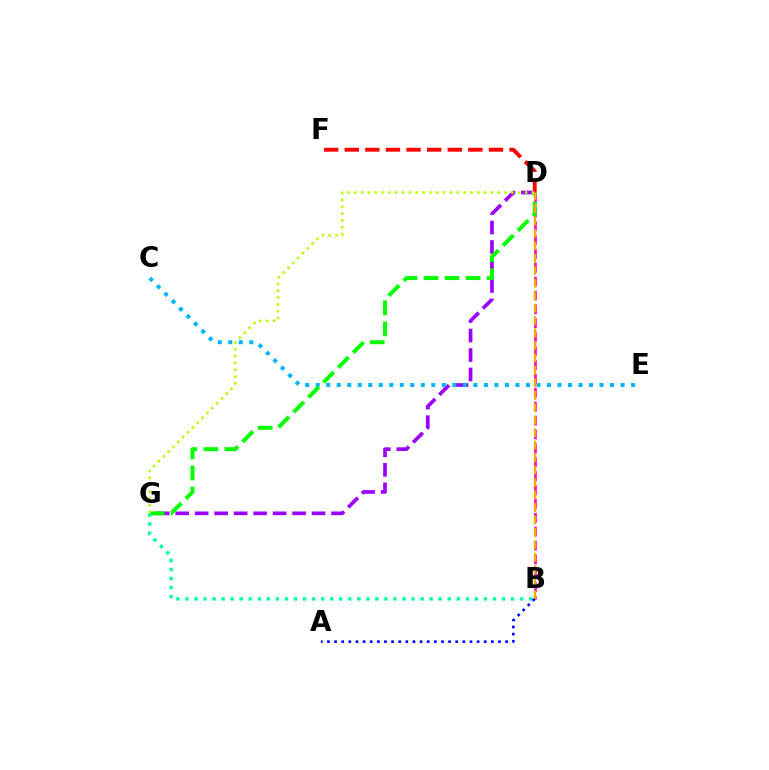{('D', 'G'): [{'color': '#9b00ff', 'line_style': 'dashed', 'thickness': 2.65}, {'color': '#08ff00', 'line_style': 'dashed', 'thickness': 2.86}, {'color': '#b3ff00', 'line_style': 'dotted', 'thickness': 1.86}], ('B', 'D'): [{'color': '#ff00bd', 'line_style': 'dashed', 'thickness': 1.89}, {'color': '#ffa500', 'line_style': 'dashed', 'thickness': 1.69}], ('C', 'E'): [{'color': '#00b5ff', 'line_style': 'dotted', 'thickness': 2.86}], ('B', 'G'): [{'color': '#00ff9d', 'line_style': 'dotted', 'thickness': 2.46}], ('D', 'F'): [{'color': '#ff0000', 'line_style': 'dashed', 'thickness': 2.8}], ('A', 'B'): [{'color': '#0010ff', 'line_style': 'dotted', 'thickness': 1.94}]}